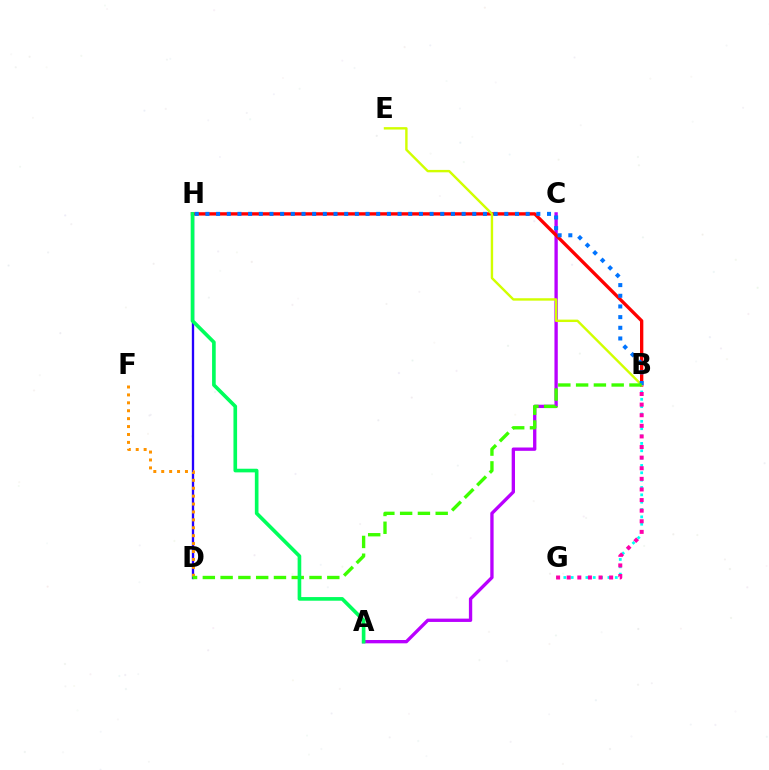{('A', 'C'): [{'color': '#b900ff', 'line_style': 'solid', 'thickness': 2.39}], ('B', 'H'): [{'color': '#ff0000', 'line_style': 'solid', 'thickness': 2.4}, {'color': '#0074ff', 'line_style': 'dotted', 'thickness': 2.9}], ('B', 'G'): [{'color': '#00fff6', 'line_style': 'dotted', 'thickness': 2.0}, {'color': '#ff00ac', 'line_style': 'dotted', 'thickness': 2.88}], ('B', 'E'): [{'color': '#d1ff00', 'line_style': 'solid', 'thickness': 1.73}], ('D', 'H'): [{'color': '#2500ff', 'line_style': 'solid', 'thickness': 1.67}], ('D', 'F'): [{'color': '#ff9400', 'line_style': 'dotted', 'thickness': 2.15}], ('B', 'D'): [{'color': '#3dff00', 'line_style': 'dashed', 'thickness': 2.42}], ('A', 'H'): [{'color': '#00ff5c', 'line_style': 'solid', 'thickness': 2.62}]}